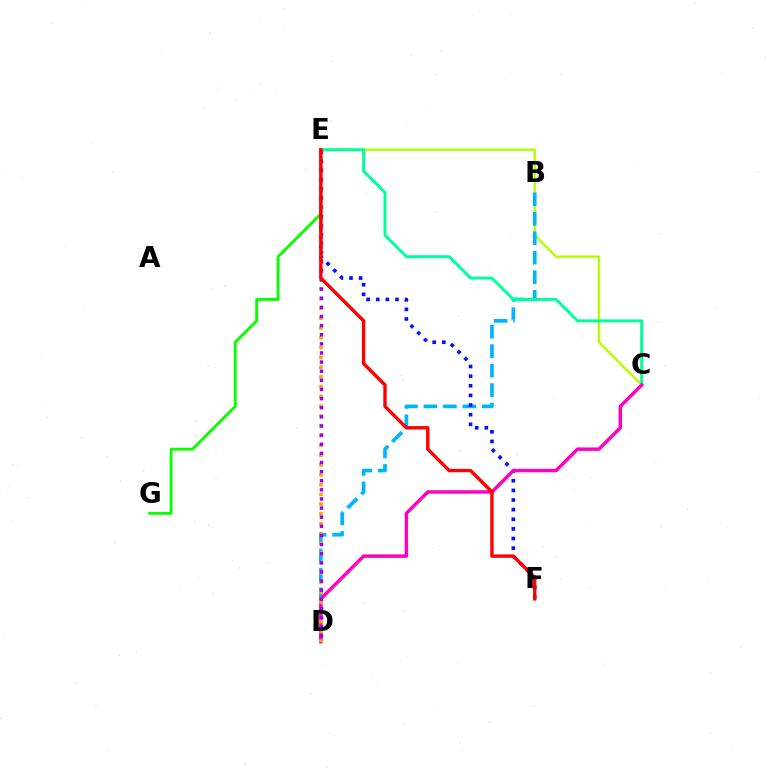{('E', 'G'): [{'color': '#08ff00', 'line_style': 'solid', 'thickness': 2.06}], ('C', 'E'): [{'color': '#b3ff00', 'line_style': 'solid', 'thickness': 1.73}, {'color': '#00ff9d', 'line_style': 'solid', 'thickness': 2.13}], ('B', 'D'): [{'color': '#00b5ff', 'line_style': 'dashed', 'thickness': 2.64}], ('E', 'F'): [{'color': '#0010ff', 'line_style': 'dotted', 'thickness': 2.62}, {'color': '#ff0000', 'line_style': 'solid', 'thickness': 2.43}], ('C', 'D'): [{'color': '#ff00bd', 'line_style': 'solid', 'thickness': 2.48}], ('D', 'E'): [{'color': '#ffa500', 'line_style': 'dotted', 'thickness': 2.66}, {'color': '#9b00ff', 'line_style': 'dotted', 'thickness': 2.48}]}